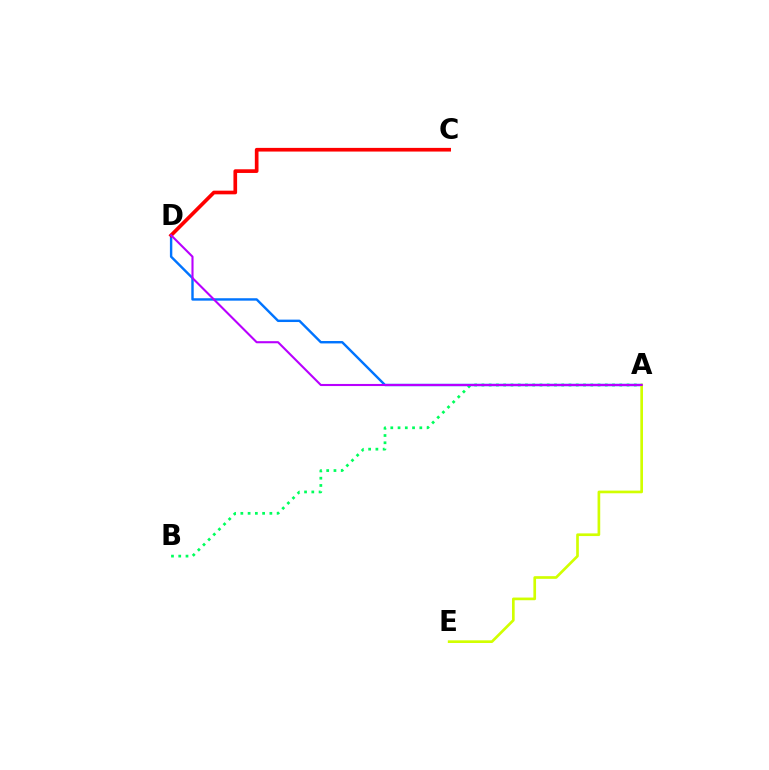{('A', 'B'): [{'color': '#00ff5c', 'line_style': 'dotted', 'thickness': 1.97}], ('A', 'D'): [{'color': '#0074ff', 'line_style': 'solid', 'thickness': 1.74}, {'color': '#b900ff', 'line_style': 'solid', 'thickness': 1.51}], ('A', 'E'): [{'color': '#d1ff00', 'line_style': 'solid', 'thickness': 1.93}], ('C', 'D'): [{'color': '#ff0000', 'line_style': 'solid', 'thickness': 2.65}]}